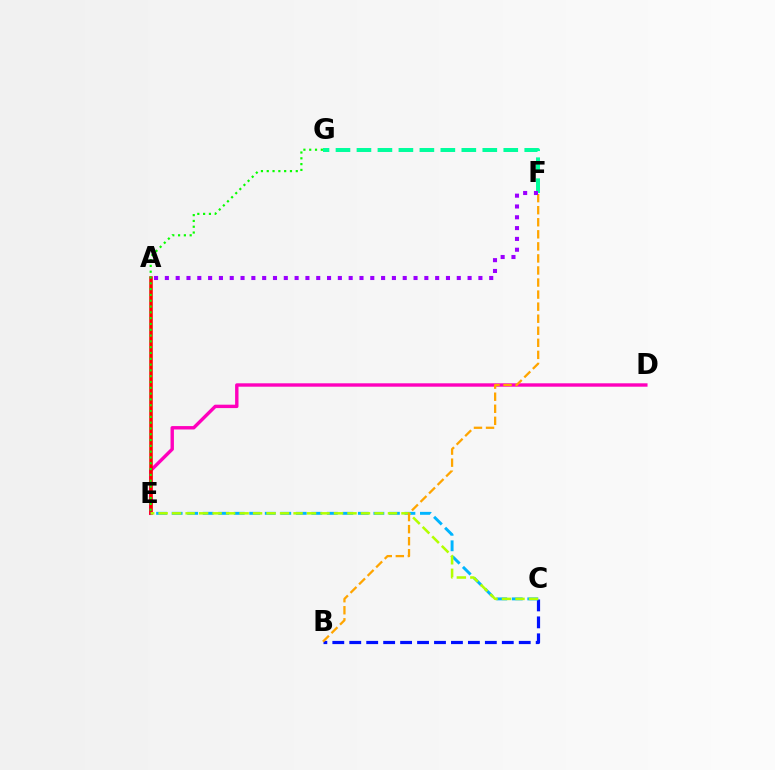{('B', 'C'): [{'color': '#0010ff', 'line_style': 'dashed', 'thickness': 2.3}], ('D', 'E'): [{'color': '#ff00bd', 'line_style': 'solid', 'thickness': 2.45}], ('A', 'E'): [{'color': '#ff0000', 'line_style': 'solid', 'thickness': 2.55}], ('C', 'E'): [{'color': '#00b5ff', 'line_style': 'dashed', 'thickness': 2.11}, {'color': '#b3ff00', 'line_style': 'dashed', 'thickness': 1.83}], ('F', 'G'): [{'color': '#00ff9d', 'line_style': 'dashed', 'thickness': 2.85}], ('E', 'G'): [{'color': '#08ff00', 'line_style': 'dotted', 'thickness': 1.58}], ('B', 'F'): [{'color': '#ffa500', 'line_style': 'dashed', 'thickness': 1.64}], ('A', 'F'): [{'color': '#9b00ff', 'line_style': 'dotted', 'thickness': 2.94}]}